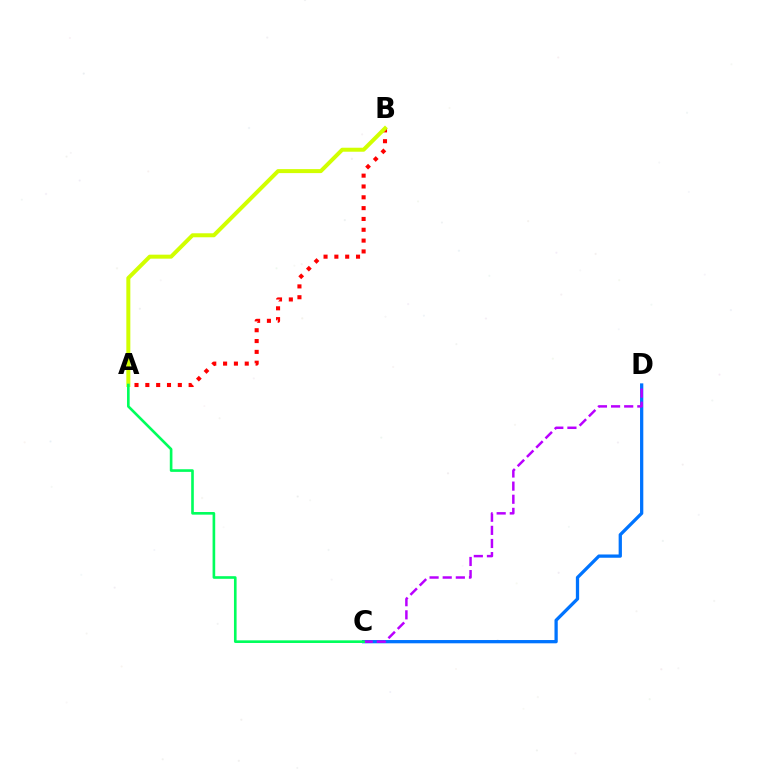{('A', 'B'): [{'color': '#ff0000', 'line_style': 'dotted', 'thickness': 2.94}, {'color': '#d1ff00', 'line_style': 'solid', 'thickness': 2.87}], ('C', 'D'): [{'color': '#0074ff', 'line_style': 'solid', 'thickness': 2.36}, {'color': '#b900ff', 'line_style': 'dashed', 'thickness': 1.78}], ('A', 'C'): [{'color': '#00ff5c', 'line_style': 'solid', 'thickness': 1.9}]}